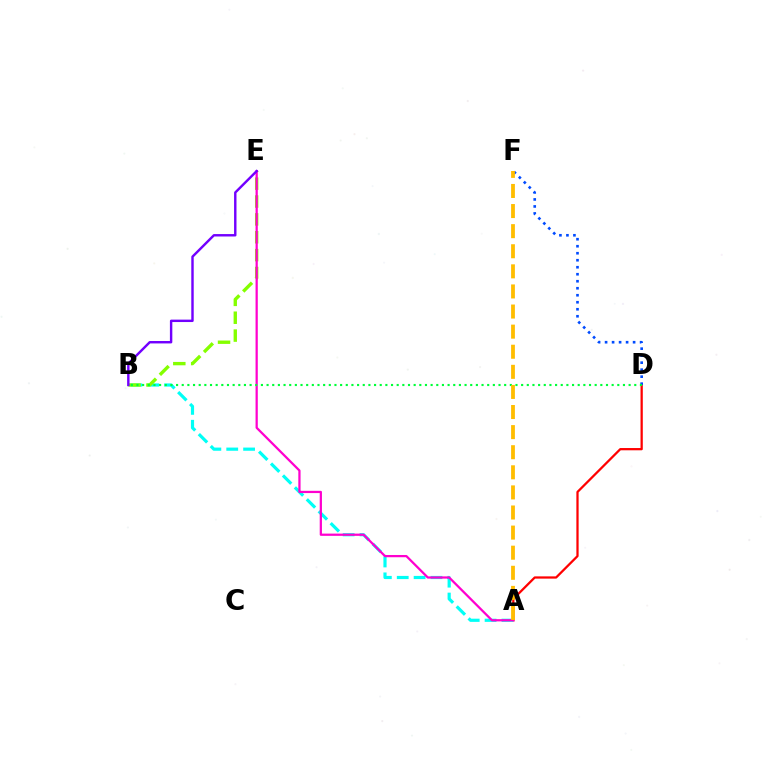{('A', 'D'): [{'color': '#ff0000', 'line_style': 'solid', 'thickness': 1.63}], ('A', 'B'): [{'color': '#00fff6', 'line_style': 'dashed', 'thickness': 2.29}], ('B', 'E'): [{'color': '#84ff00', 'line_style': 'dashed', 'thickness': 2.43}, {'color': '#7200ff', 'line_style': 'solid', 'thickness': 1.74}], ('D', 'F'): [{'color': '#004bff', 'line_style': 'dotted', 'thickness': 1.9}], ('A', 'E'): [{'color': '#ff00cf', 'line_style': 'solid', 'thickness': 1.62}], ('B', 'D'): [{'color': '#00ff39', 'line_style': 'dotted', 'thickness': 1.54}], ('A', 'F'): [{'color': '#ffbd00', 'line_style': 'dashed', 'thickness': 2.73}]}